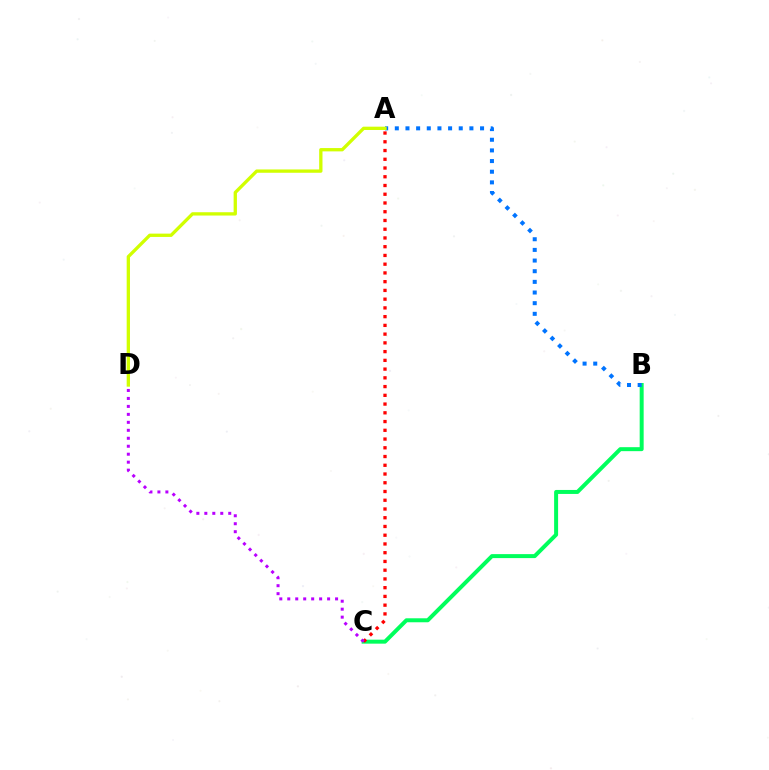{('B', 'C'): [{'color': '#00ff5c', 'line_style': 'solid', 'thickness': 2.87}], ('A', 'B'): [{'color': '#0074ff', 'line_style': 'dotted', 'thickness': 2.89}], ('A', 'C'): [{'color': '#ff0000', 'line_style': 'dotted', 'thickness': 2.38}], ('C', 'D'): [{'color': '#b900ff', 'line_style': 'dotted', 'thickness': 2.17}], ('A', 'D'): [{'color': '#d1ff00', 'line_style': 'solid', 'thickness': 2.38}]}